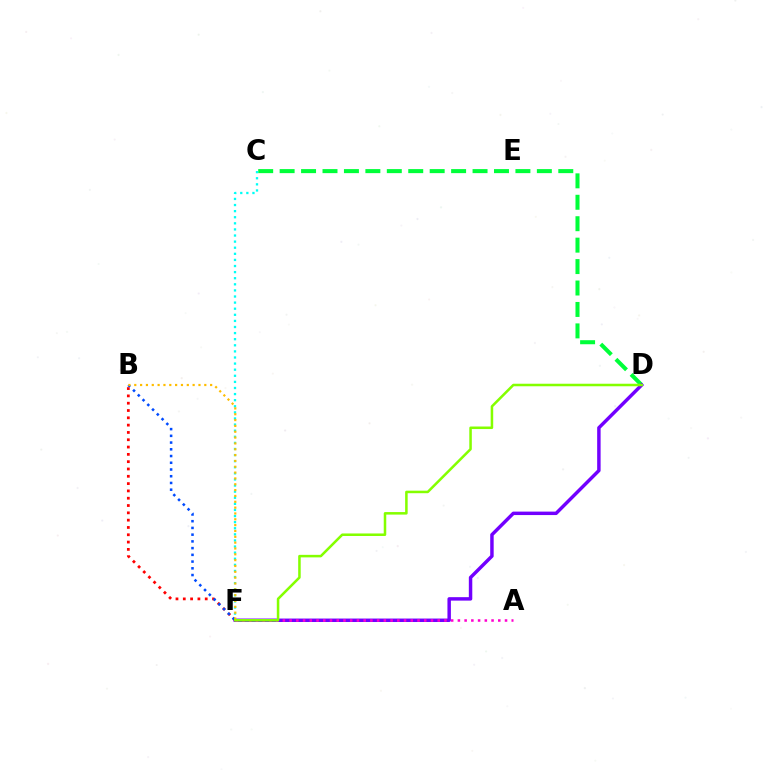{('B', 'F'): [{'color': '#ff0000', 'line_style': 'dotted', 'thickness': 1.99}, {'color': '#004bff', 'line_style': 'dotted', 'thickness': 1.83}, {'color': '#ffbd00', 'line_style': 'dotted', 'thickness': 1.59}], ('C', 'D'): [{'color': '#00ff39', 'line_style': 'dashed', 'thickness': 2.91}], ('D', 'F'): [{'color': '#7200ff', 'line_style': 'solid', 'thickness': 2.49}, {'color': '#84ff00', 'line_style': 'solid', 'thickness': 1.82}], ('C', 'F'): [{'color': '#00fff6', 'line_style': 'dotted', 'thickness': 1.66}], ('A', 'F'): [{'color': '#ff00cf', 'line_style': 'dotted', 'thickness': 1.83}]}